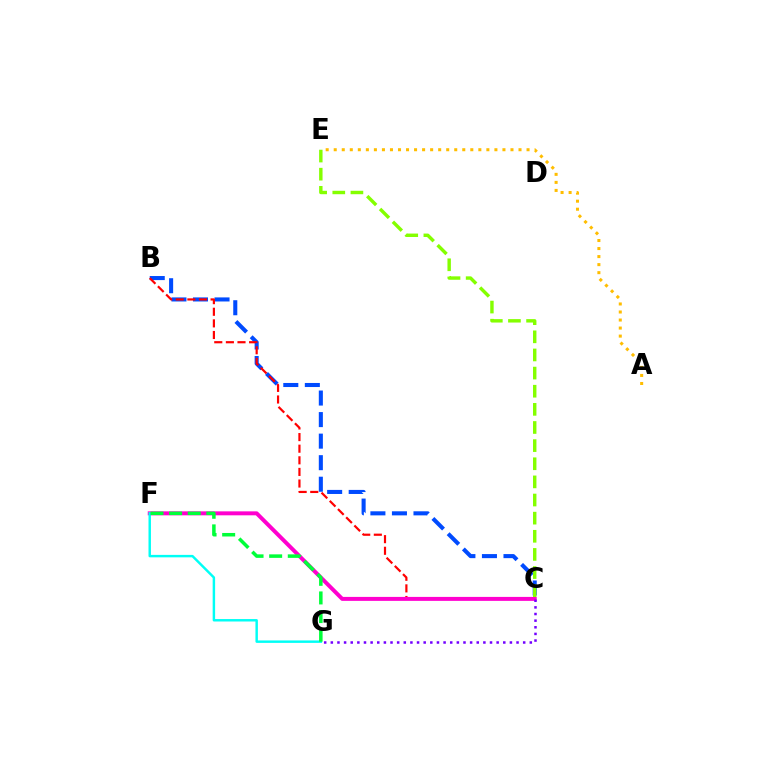{('B', 'C'): [{'color': '#004bff', 'line_style': 'dashed', 'thickness': 2.93}, {'color': '#ff0000', 'line_style': 'dashed', 'thickness': 1.58}], ('C', 'F'): [{'color': '#ff00cf', 'line_style': 'solid', 'thickness': 2.85}], ('C', 'G'): [{'color': '#7200ff', 'line_style': 'dotted', 'thickness': 1.8}], ('A', 'E'): [{'color': '#ffbd00', 'line_style': 'dotted', 'thickness': 2.18}], ('C', 'E'): [{'color': '#84ff00', 'line_style': 'dashed', 'thickness': 2.46}], ('F', 'G'): [{'color': '#00fff6', 'line_style': 'solid', 'thickness': 1.76}, {'color': '#00ff39', 'line_style': 'dashed', 'thickness': 2.53}]}